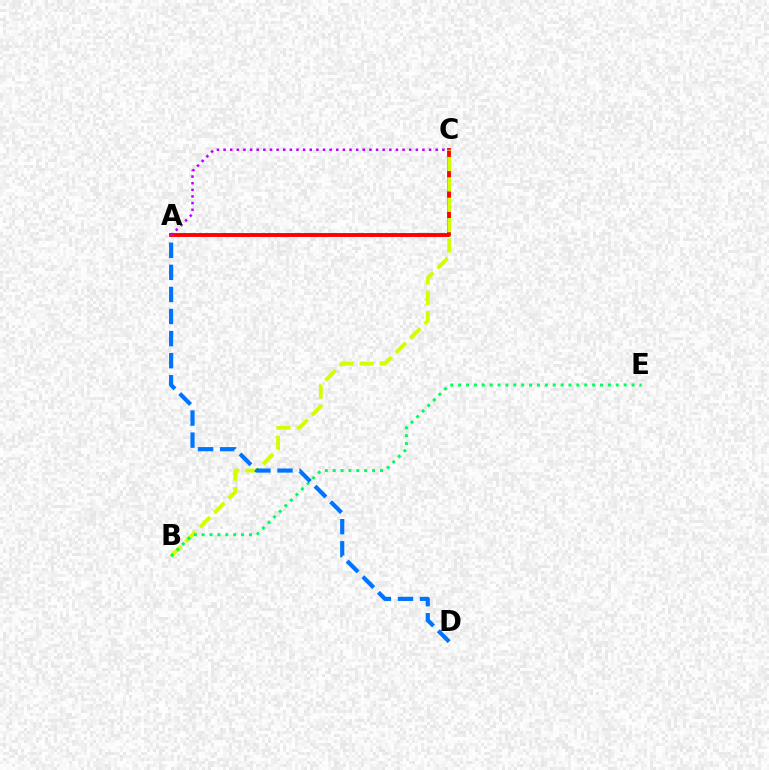{('A', 'C'): [{'color': '#ff0000', 'line_style': 'solid', 'thickness': 2.79}, {'color': '#b900ff', 'line_style': 'dotted', 'thickness': 1.8}], ('B', 'C'): [{'color': '#d1ff00', 'line_style': 'dashed', 'thickness': 2.77}], ('B', 'E'): [{'color': '#00ff5c', 'line_style': 'dotted', 'thickness': 2.14}], ('A', 'D'): [{'color': '#0074ff', 'line_style': 'dashed', 'thickness': 3.0}]}